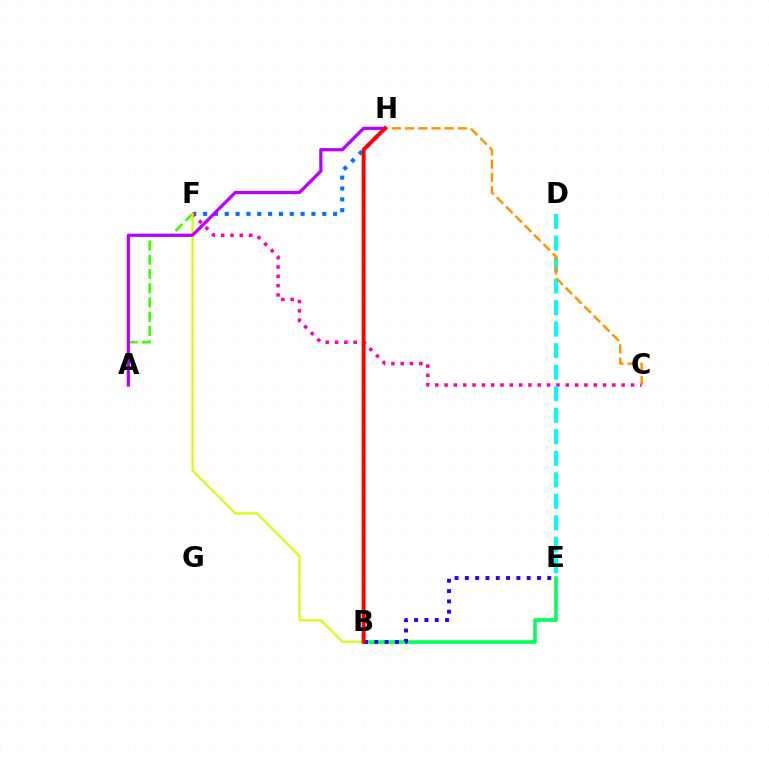{('F', 'H'): [{'color': '#0074ff', 'line_style': 'dotted', 'thickness': 2.94}], ('B', 'E'): [{'color': '#00ff5c', 'line_style': 'solid', 'thickness': 2.58}, {'color': '#2500ff', 'line_style': 'dotted', 'thickness': 2.8}], ('A', 'F'): [{'color': '#3dff00', 'line_style': 'dashed', 'thickness': 1.93}], ('C', 'F'): [{'color': '#ff00ac', 'line_style': 'dotted', 'thickness': 2.53}], ('D', 'E'): [{'color': '#00fff6', 'line_style': 'dashed', 'thickness': 2.92}], ('B', 'F'): [{'color': '#d1ff00', 'line_style': 'solid', 'thickness': 1.53}], ('A', 'H'): [{'color': '#b900ff', 'line_style': 'solid', 'thickness': 2.34}], ('C', 'H'): [{'color': '#ff9400', 'line_style': 'dashed', 'thickness': 1.8}], ('B', 'H'): [{'color': '#ff0000', 'line_style': 'solid', 'thickness': 2.83}]}